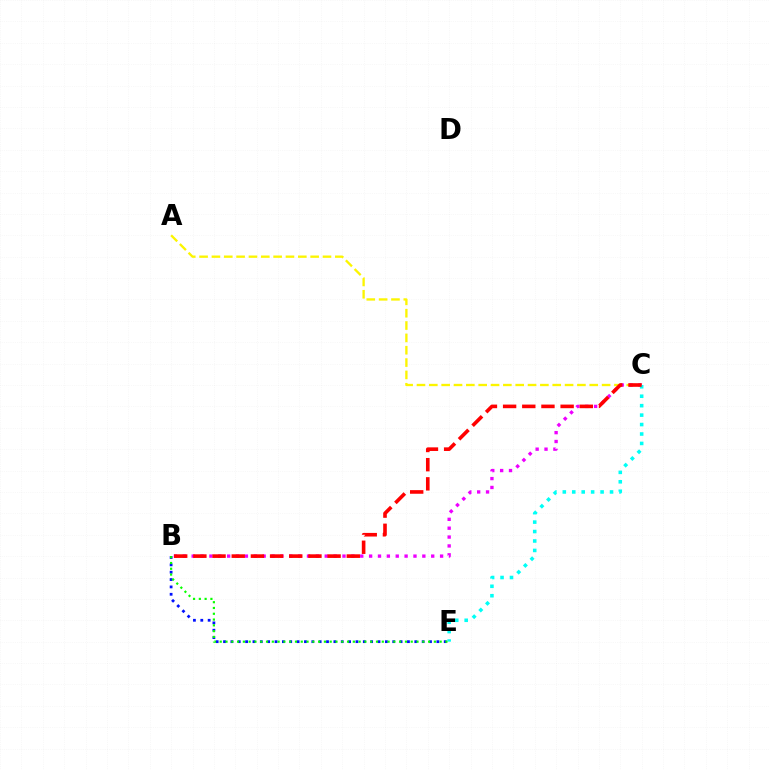{('A', 'C'): [{'color': '#fcf500', 'line_style': 'dashed', 'thickness': 1.68}], ('B', 'E'): [{'color': '#0010ff', 'line_style': 'dotted', 'thickness': 2.0}, {'color': '#08ff00', 'line_style': 'dotted', 'thickness': 1.57}], ('B', 'C'): [{'color': '#ee00ff', 'line_style': 'dotted', 'thickness': 2.41}, {'color': '#ff0000', 'line_style': 'dashed', 'thickness': 2.6}], ('C', 'E'): [{'color': '#00fff6', 'line_style': 'dotted', 'thickness': 2.57}]}